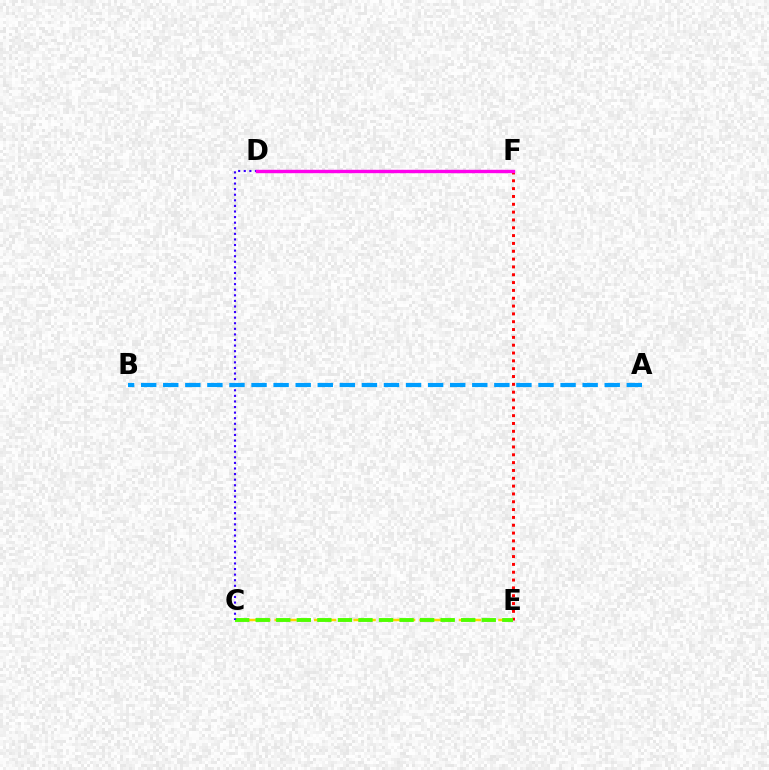{('E', 'F'): [{'color': '#ff0000', 'line_style': 'dotted', 'thickness': 2.13}], ('C', 'E'): [{'color': '#ffd500', 'line_style': 'dashed', 'thickness': 1.79}, {'color': '#4fff00', 'line_style': 'dashed', 'thickness': 2.79}], ('D', 'F'): [{'color': '#00ff86', 'line_style': 'dotted', 'thickness': 1.51}, {'color': '#ff00ed', 'line_style': 'solid', 'thickness': 2.44}], ('C', 'D'): [{'color': '#3700ff', 'line_style': 'dotted', 'thickness': 1.52}], ('A', 'B'): [{'color': '#009eff', 'line_style': 'dashed', 'thickness': 3.0}]}